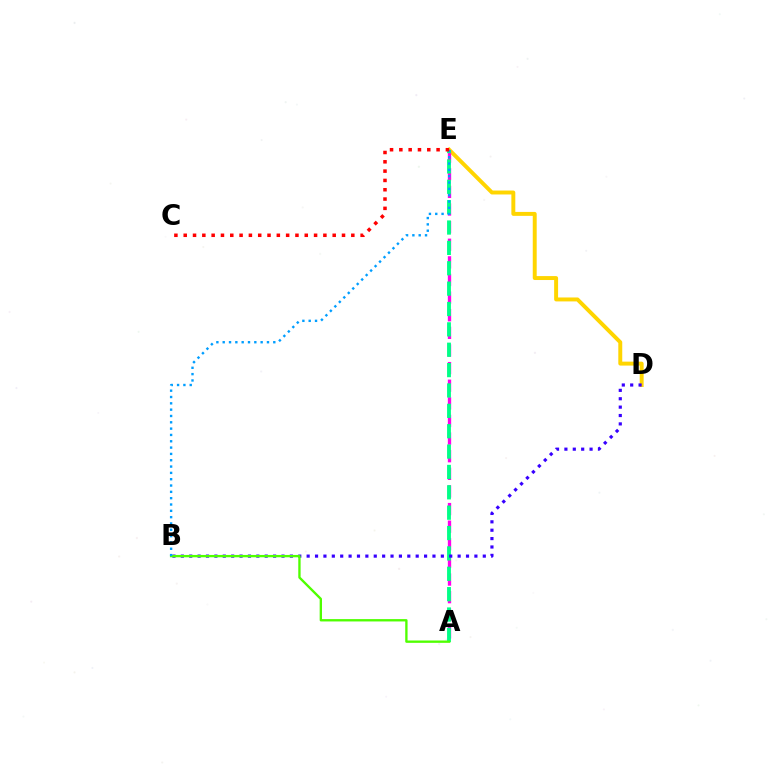{('D', 'E'): [{'color': '#ffd500', 'line_style': 'solid', 'thickness': 2.84}], ('A', 'E'): [{'color': '#ff00ed', 'line_style': 'dashed', 'thickness': 2.39}, {'color': '#00ff86', 'line_style': 'dashed', 'thickness': 2.77}], ('B', 'D'): [{'color': '#3700ff', 'line_style': 'dotted', 'thickness': 2.28}], ('A', 'B'): [{'color': '#4fff00', 'line_style': 'solid', 'thickness': 1.69}], ('B', 'E'): [{'color': '#009eff', 'line_style': 'dotted', 'thickness': 1.72}], ('C', 'E'): [{'color': '#ff0000', 'line_style': 'dotted', 'thickness': 2.53}]}